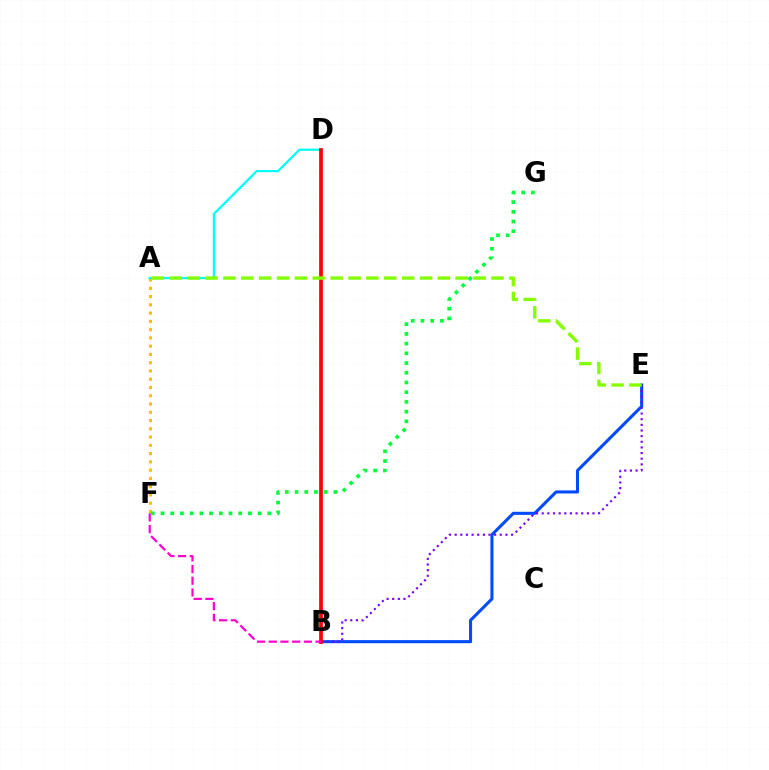{('A', 'F'): [{'color': '#ffbd00', 'line_style': 'dotted', 'thickness': 2.25}], ('B', 'E'): [{'color': '#004bff', 'line_style': 'solid', 'thickness': 2.21}, {'color': '#7200ff', 'line_style': 'dotted', 'thickness': 1.53}], ('A', 'D'): [{'color': '#00fff6', 'line_style': 'solid', 'thickness': 1.59}], ('F', 'G'): [{'color': '#00ff39', 'line_style': 'dotted', 'thickness': 2.64}], ('B', 'D'): [{'color': '#ff0000', 'line_style': 'solid', 'thickness': 2.68}], ('B', 'F'): [{'color': '#ff00cf', 'line_style': 'dashed', 'thickness': 1.59}], ('A', 'E'): [{'color': '#84ff00', 'line_style': 'dashed', 'thickness': 2.43}]}